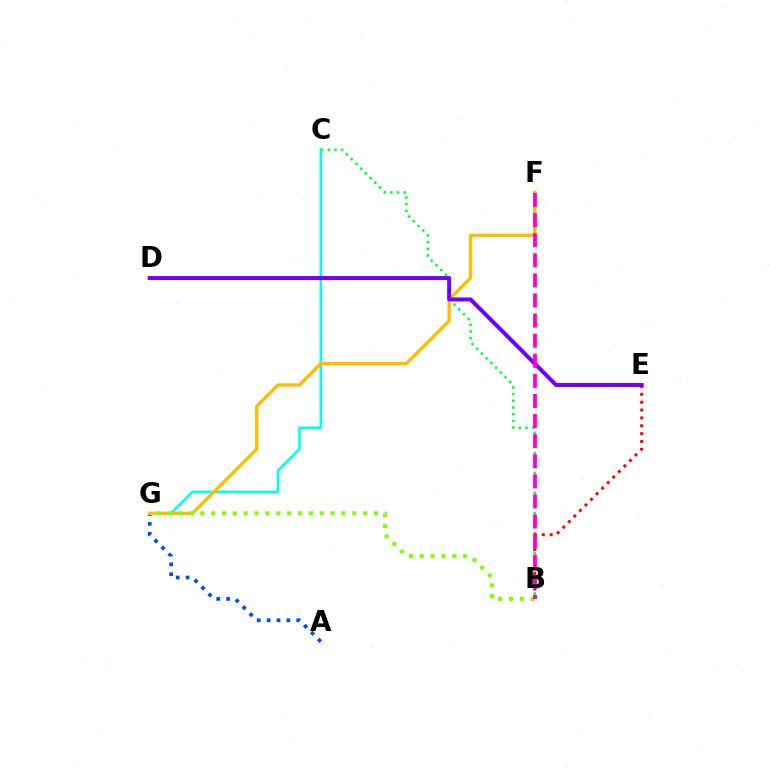{('A', 'G'): [{'color': '#004bff', 'line_style': 'dotted', 'thickness': 2.68}], ('C', 'G'): [{'color': '#00fff6', 'line_style': 'solid', 'thickness': 1.9}], ('B', 'C'): [{'color': '#00ff39', 'line_style': 'dotted', 'thickness': 1.82}], ('B', 'E'): [{'color': '#ff0000', 'line_style': 'dotted', 'thickness': 2.14}], ('F', 'G'): [{'color': '#ffbd00', 'line_style': 'solid', 'thickness': 2.42}], ('B', 'G'): [{'color': '#84ff00', 'line_style': 'dotted', 'thickness': 2.95}], ('D', 'E'): [{'color': '#7200ff', 'line_style': 'solid', 'thickness': 2.88}], ('B', 'F'): [{'color': '#ff00cf', 'line_style': 'dashed', 'thickness': 2.73}]}